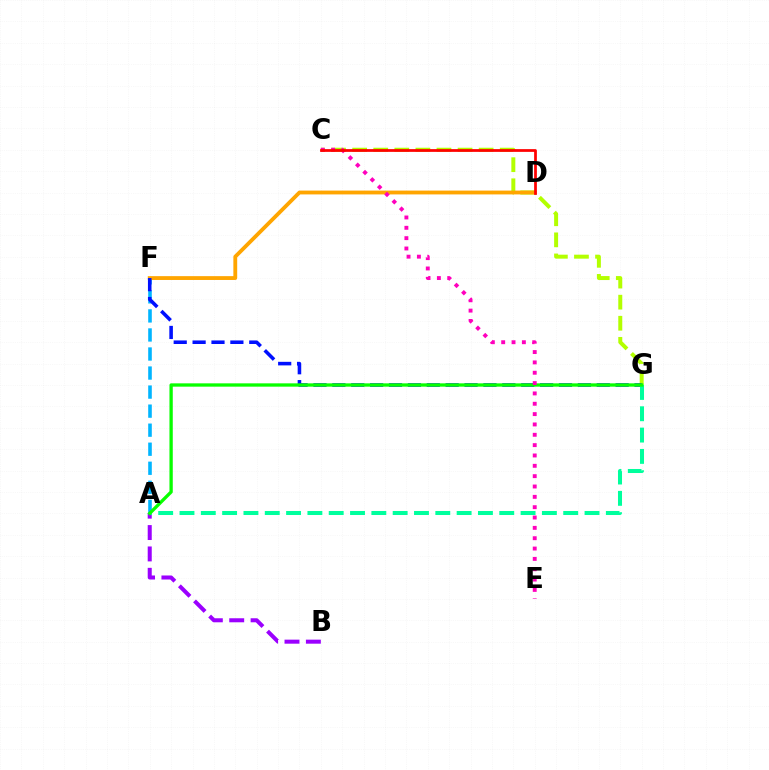{('A', 'B'): [{'color': '#9b00ff', 'line_style': 'dashed', 'thickness': 2.9}], ('C', 'G'): [{'color': '#b3ff00', 'line_style': 'dashed', 'thickness': 2.86}], ('A', 'F'): [{'color': '#00b5ff', 'line_style': 'dashed', 'thickness': 2.59}], ('D', 'F'): [{'color': '#ffa500', 'line_style': 'solid', 'thickness': 2.76}], ('F', 'G'): [{'color': '#0010ff', 'line_style': 'dashed', 'thickness': 2.57}], ('A', 'G'): [{'color': '#00ff9d', 'line_style': 'dashed', 'thickness': 2.9}, {'color': '#08ff00', 'line_style': 'solid', 'thickness': 2.38}], ('C', 'E'): [{'color': '#ff00bd', 'line_style': 'dotted', 'thickness': 2.81}], ('C', 'D'): [{'color': '#ff0000', 'line_style': 'solid', 'thickness': 1.97}]}